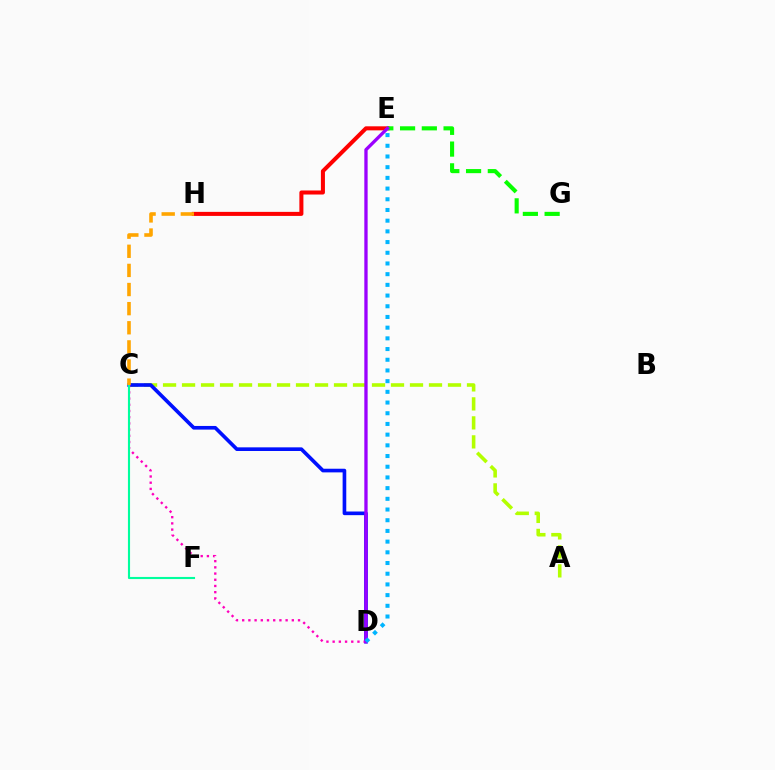{('E', 'H'): [{'color': '#ff0000', 'line_style': 'solid', 'thickness': 2.91}], ('A', 'C'): [{'color': '#b3ff00', 'line_style': 'dashed', 'thickness': 2.58}], ('C', 'D'): [{'color': '#0010ff', 'line_style': 'solid', 'thickness': 2.63}, {'color': '#ff00bd', 'line_style': 'dotted', 'thickness': 1.69}], ('E', 'G'): [{'color': '#08ff00', 'line_style': 'dashed', 'thickness': 2.96}], ('D', 'E'): [{'color': '#9b00ff', 'line_style': 'solid', 'thickness': 2.38}, {'color': '#00b5ff', 'line_style': 'dotted', 'thickness': 2.91}], ('C', 'F'): [{'color': '#00ff9d', 'line_style': 'solid', 'thickness': 1.53}], ('C', 'H'): [{'color': '#ffa500', 'line_style': 'dashed', 'thickness': 2.6}]}